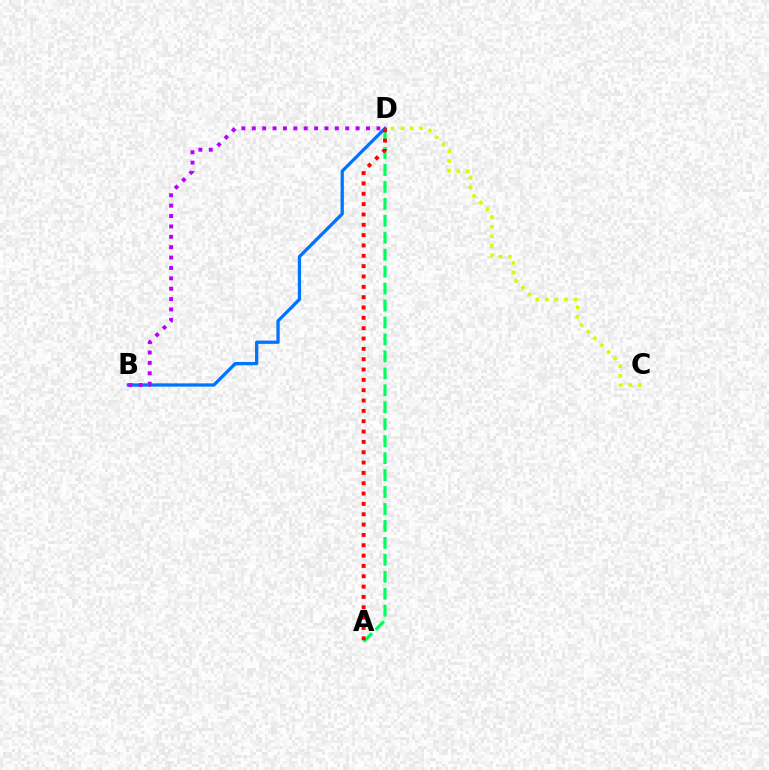{('C', 'D'): [{'color': '#d1ff00', 'line_style': 'dotted', 'thickness': 2.61}], ('B', 'D'): [{'color': '#0074ff', 'line_style': 'solid', 'thickness': 2.35}, {'color': '#b900ff', 'line_style': 'dotted', 'thickness': 2.82}], ('A', 'D'): [{'color': '#00ff5c', 'line_style': 'dashed', 'thickness': 2.3}, {'color': '#ff0000', 'line_style': 'dotted', 'thickness': 2.81}]}